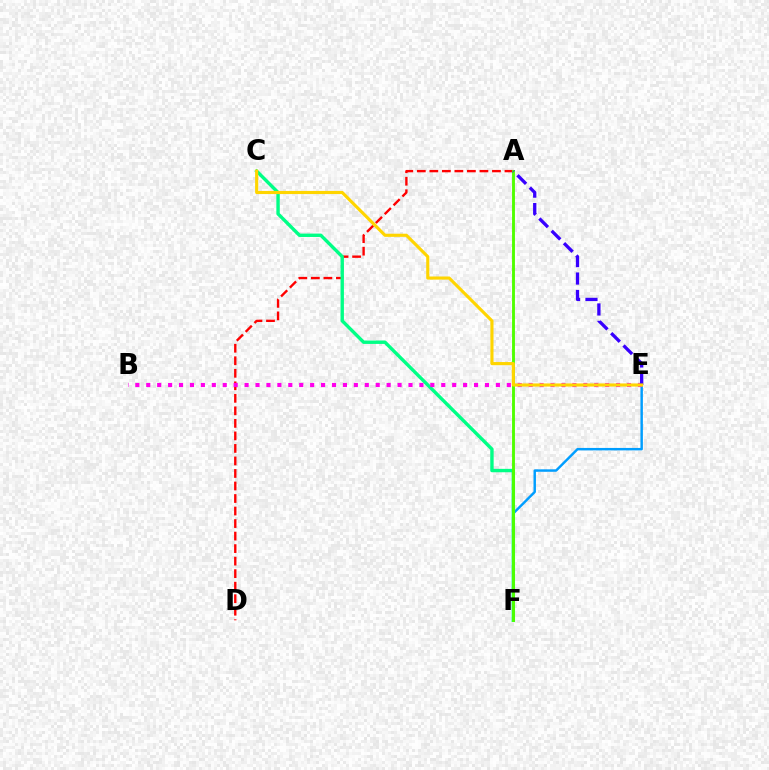{('A', 'D'): [{'color': '#ff0000', 'line_style': 'dashed', 'thickness': 1.7}], ('E', 'F'): [{'color': '#009eff', 'line_style': 'solid', 'thickness': 1.76}], ('C', 'F'): [{'color': '#00ff86', 'line_style': 'solid', 'thickness': 2.44}], ('B', 'E'): [{'color': '#ff00ed', 'line_style': 'dotted', 'thickness': 2.97}], ('A', 'F'): [{'color': '#4fff00', 'line_style': 'solid', 'thickness': 2.08}], ('A', 'E'): [{'color': '#3700ff', 'line_style': 'dashed', 'thickness': 2.37}], ('C', 'E'): [{'color': '#ffd500', 'line_style': 'solid', 'thickness': 2.25}]}